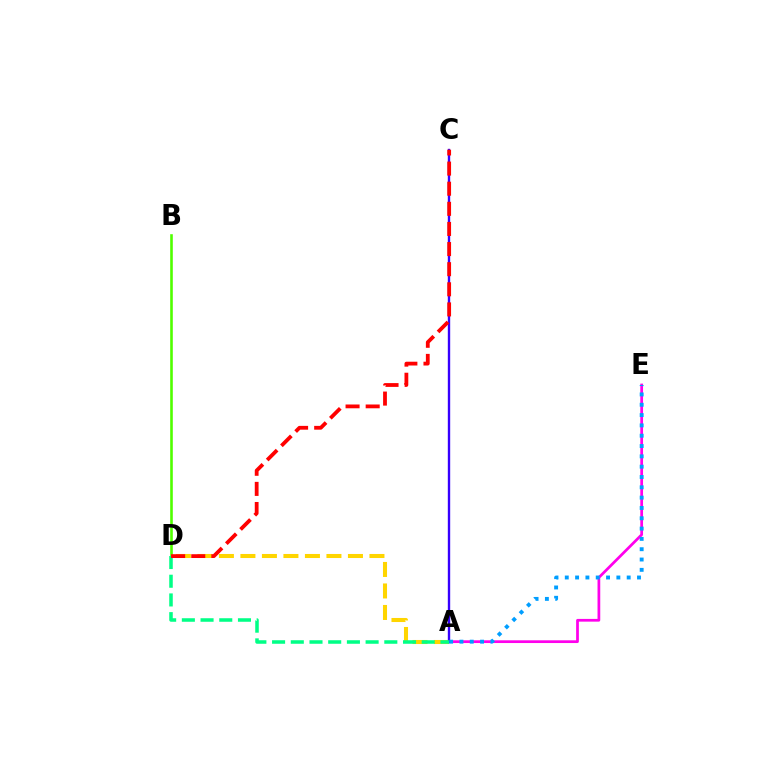{('A', 'E'): [{'color': '#ff00ed', 'line_style': 'solid', 'thickness': 1.97}, {'color': '#009eff', 'line_style': 'dotted', 'thickness': 2.8}], ('A', 'D'): [{'color': '#ffd500', 'line_style': 'dashed', 'thickness': 2.92}, {'color': '#00ff86', 'line_style': 'dashed', 'thickness': 2.54}], ('B', 'D'): [{'color': '#4fff00', 'line_style': 'solid', 'thickness': 1.88}], ('A', 'C'): [{'color': '#3700ff', 'line_style': 'solid', 'thickness': 1.71}], ('C', 'D'): [{'color': '#ff0000', 'line_style': 'dashed', 'thickness': 2.73}]}